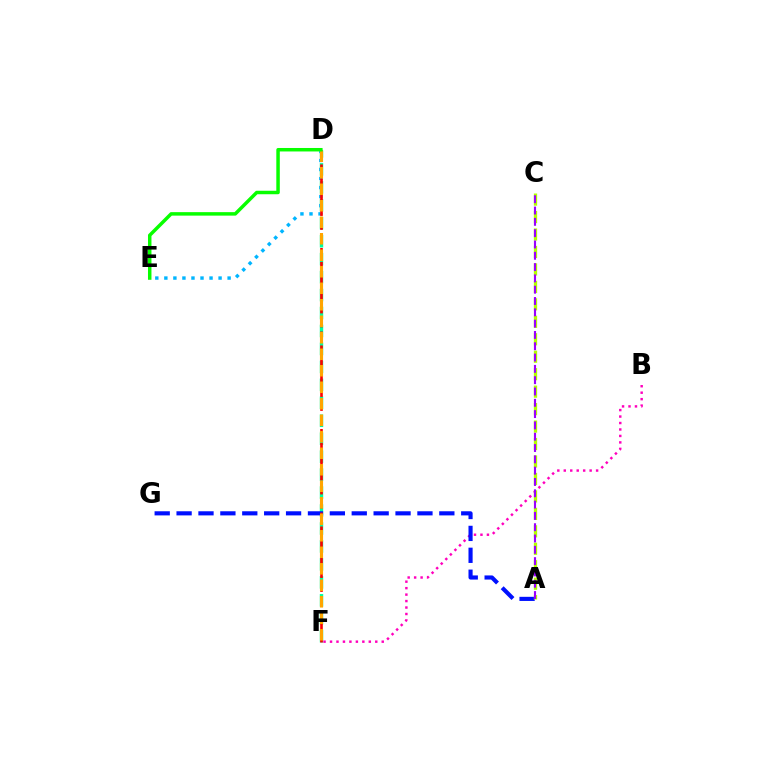{('D', 'F'): [{'color': '#00ff9d', 'line_style': 'dashed', 'thickness': 2.44}, {'color': '#ff0000', 'line_style': 'dashed', 'thickness': 1.89}, {'color': '#ffa500', 'line_style': 'dashed', 'thickness': 2.24}], ('B', 'F'): [{'color': '#ff00bd', 'line_style': 'dotted', 'thickness': 1.76}], ('A', 'G'): [{'color': '#0010ff', 'line_style': 'dashed', 'thickness': 2.97}], ('A', 'C'): [{'color': '#b3ff00', 'line_style': 'dashed', 'thickness': 2.37}, {'color': '#9b00ff', 'line_style': 'dashed', 'thickness': 1.54}], ('D', 'E'): [{'color': '#00b5ff', 'line_style': 'dotted', 'thickness': 2.46}, {'color': '#08ff00', 'line_style': 'solid', 'thickness': 2.51}]}